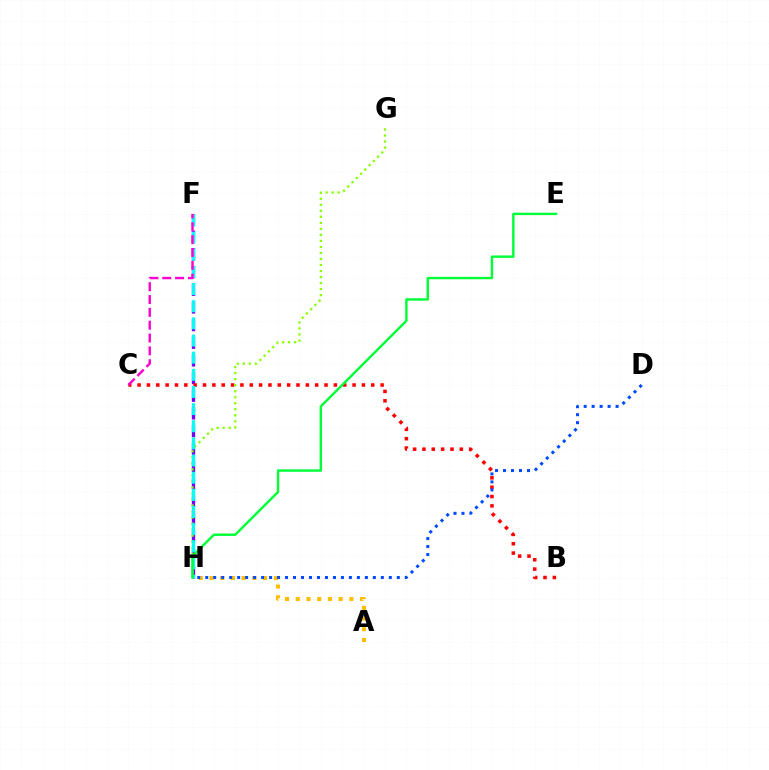{('F', 'H'): [{'color': '#7200ff', 'line_style': 'dashed', 'thickness': 2.4}, {'color': '#00fff6', 'line_style': 'dashed', 'thickness': 2.33}], ('B', 'C'): [{'color': '#ff0000', 'line_style': 'dotted', 'thickness': 2.54}], ('G', 'H'): [{'color': '#84ff00', 'line_style': 'dotted', 'thickness': 1.64}], ('C', 'F'): [{'color': '#ff00cf', 'line_style': 'dashed', 'thickness': 1.74}], ('A', 'H'): [{'color': '#ffbd00', 'line_style': 'dotted', 'thickness': 2.91}], ('D', 'H'): [{'color': '#004bff', 'line_style': 'dotted', 'thickness': 2.17}], ('E', 'H'): [{'color': '#00ff39', 'line_style': 'solid', 'thickness': 1.75}]}